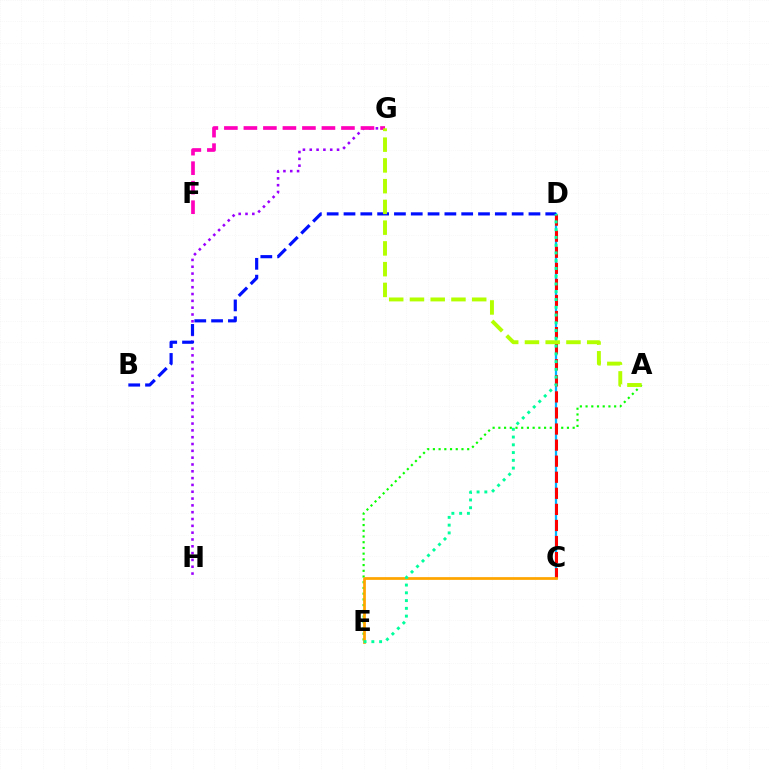{('A', 'E'): [{'color': '#08ff00', 'line_style': 'dotted', 'thickness': 1.55}], ('G', 'H'): [{'color': '#9b00ff', 'line_style': 'dotted', 'thickness': 1.85}], ('C', 'D'): [{'color': '#00b5ff', 'line_style': 'solid', 'thickness': 1.63}, {'color': '#ff0000', 'line_style': 'dashed', 'thickness': 2.18}], ('C', 'E'): [{'color': '#ffa500', 'line_style': 'solid', 'thickness': 1.98}], ('F', 'G'): [{'color': '#ff00bd', 'line_style': 'dashed', 'thickness': 2.65}], ('B', 'D'): [{'color': '#0010ff', 'line_style': 'dashed', 'thickness': 2.28}], ('D', 'E'): [{'color': '#00ff9d', 'line_style': 'dotted', 'thickness': 2.11}], ('A', 'G'): [{'color': '#b3ff00', 'line_style': 'dashed', 'thickness': 2.82}]}